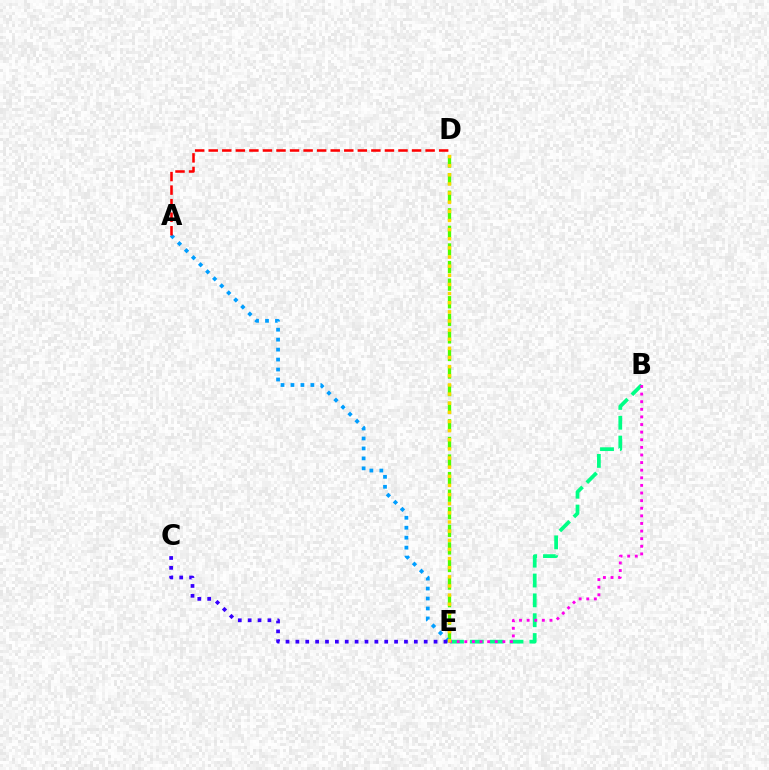{('B', 'E'): [{'color': '#00ff86', 'line_style': 'dashed', 'thickness': 2.7}, {'color': '#ff00ed', 'line_style': 'dotted', 'thickness': 2.07}], ('D', 'E'): [{'color': '#4fff00', 'line_style': 'dashed', 'thickness': 2.39}, {'color': '#ffd500', 'line_style': 'dotted', 'thickness': 2.48}], ('A', 'E'): [{'color': '#009eff', 'line_style': 'dotted', 'thickness': 2.71}], ('A', 'D'): [{'color': '#ff0000', 'line_style': 'dashed', 'thickness': 1.84}], ('C', 'E'): [{'color': '#3700ff', 'line_style': 'dotted', 'thickness': 2.68}]}